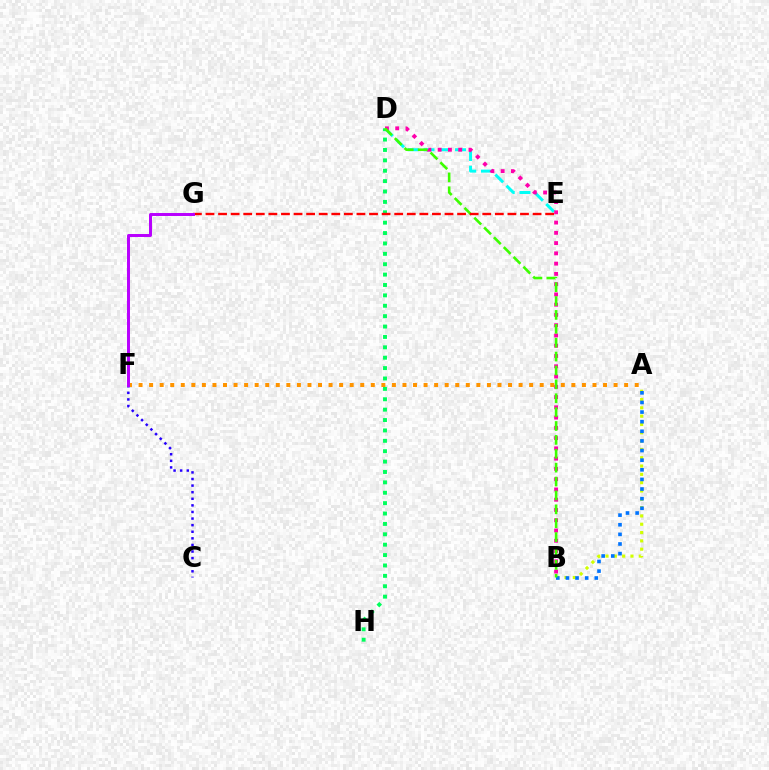{('D', 'E'): [{'color': '#00fff6', 'line_style': 'dashed', 'thickness': 2.14}], ('A', 'B'): [{'color': '#d1ff00', 'line_style': 'dotted', 'thickness': 2.26}, {'color': '#0074ff', 'line_style': 'dotted', 'thickness': 2.61}], ('D', 'H'): [{'color': '#00ff5c', 'line_style': 'dotted', 'thickness': 2.82}], ('B', 'D'): [{'color': '#ff00ac', 'line_style': 'dotted', 'thickness': 2.79}, {'color': '#3dff00', 'line_style': 'dashed', 'thickness': 1.89}], ('A', 'F'): [{'color': '#ff9400', 'line_style': 'dotted', 'thickness': 2.87}], ('C', 'F'): [{'color': '#2500ff', 'line_style': 'dotted', 'thickness': 1.79}], ('E', 'G'): [{'color': '#ff0000', 'line_style': 'dashed', 'thickness': 1.71}], ('F', 'G'): [{'color': '#b900ff', 'line_style': 'solid', 'thickness': 2.14}]}